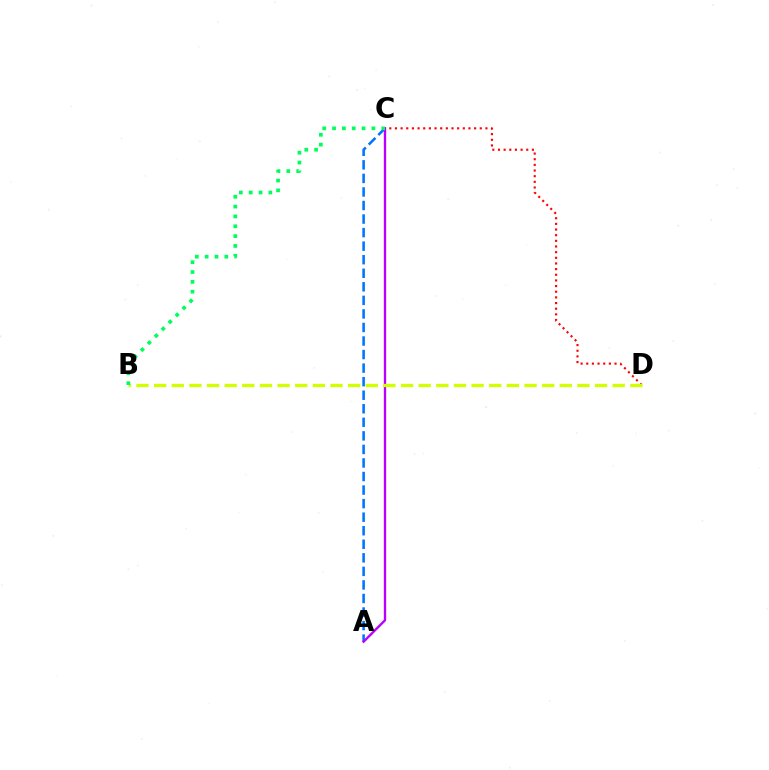{('A', 'C'): [{'color': '#0074ff', 'line_style': 'dashed', 'thickness': 1.84}, {'color': '#b900ff', 'line_style': 'solid', 'thickness': 1.69}], ('C', 'D'): [{'color': '#ff0000', 'line_style': 'dotted', 'thickness': 1.54}], ('B', 'D'): [{'color': '#d1ff00', 'line_style': 'dashed', 'thickness': 2.4}], ('B', 'C'): [{'color': '#00ff5c', 'line_style': 'dotted', 'thickness': 2.67}]}